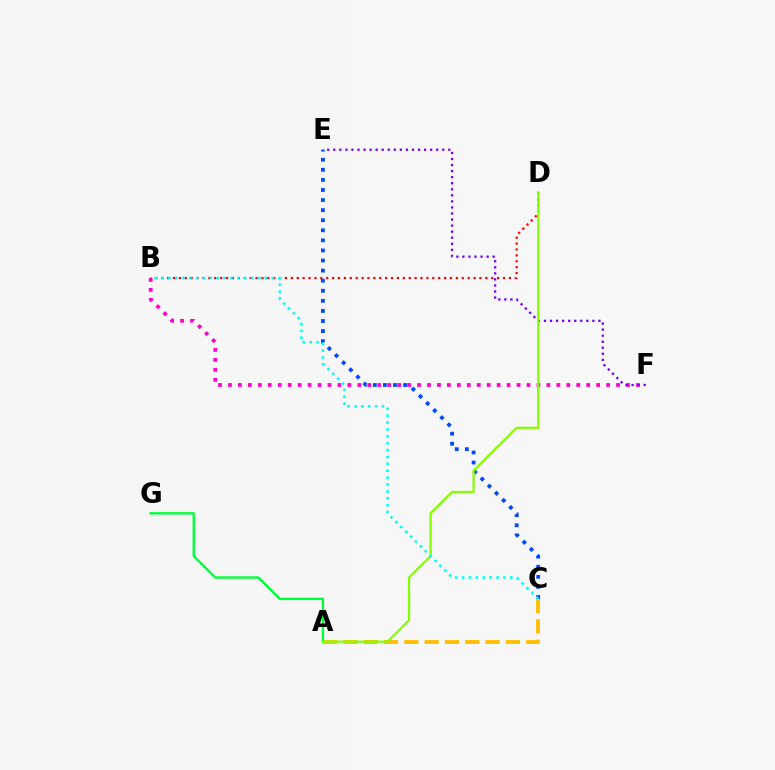{('B', 'F'): [{'color': '#ff00cf', 'line_style': 'dotted', 'thickness': 2.7}], ('E', 'F'): [{'color': '#7200ff', 'line_style': 'dotted', 'thickness': 1.64}], ('A', 'C'): [{'color': '#ffbd00', 'line_style': 'dashed', 'thickness': 2.76}], ('B', 'D'): [{'color': '#ff0000', 'line_style': 'dotted', 'thickness': 1.6}], ('C', 'E'): [{'color': '#004bff', 'line_style': 'dotted', 'thickness': 2.74}], ('A', 'G'): [{'color': '#00ff39', 'line_style': 'solid', 'thickness': 1.72}], ('A', 'D'): [{'color': '#84ff00', 'line_style': 'solid', 'thickness': 1.59}], ('B', 'C'): [{'color': '#00fff6', 'line_style': 'dotted', 'thickness': 1.87}]}